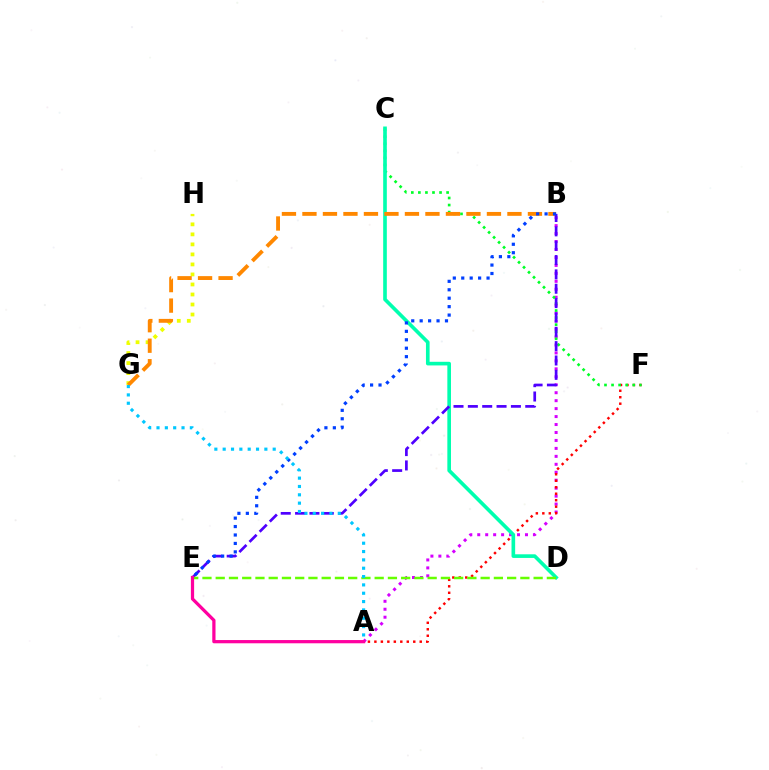{('A', 'B'): [{'color': '#d600ff', 'line_style': 'dotted', 'thickness': 2.16}], ('A', 'F'): [{'color': '#ff0000', 'line_style': 'dotted', 'thickness': 1.76}], ('C', 'F'): [{'color': '#00ff27', 'line_style': 'dotted', 'thickness': 1.92}], ('C', 'D'): [{'color': '#00ffaf', 'line_style': 'solid', 'thickness': 2.62}], ('G', 'H'): [{'color': '#eeff00', 'line_style': 'dotted', 'thickness': 2.72}], ('B', 'G'): [{'color': '#ff8800', 'line_style': 'dashed', 'thickness': 2.78}], ('B', 'E'): [{'color': '#4f00ff', 'line_style': 'dashed', 'thickness': 1.95}, {'color': '#003fff', 'line_style': 'dotted', 'thickness': 2.29}], ('D', 'E'): [{'color': '#66ff00', 'line_style': 'dashed', 'thickness': 1.8}], ('A', 'E'): [{'color': '#ff00a0', 'line_style': 'solid', 'thickness': 2.33}], ('A', 'G'): [{'color': '#00c7ff', 'line_style': 'dotted', 'thickness': 2.27}]}